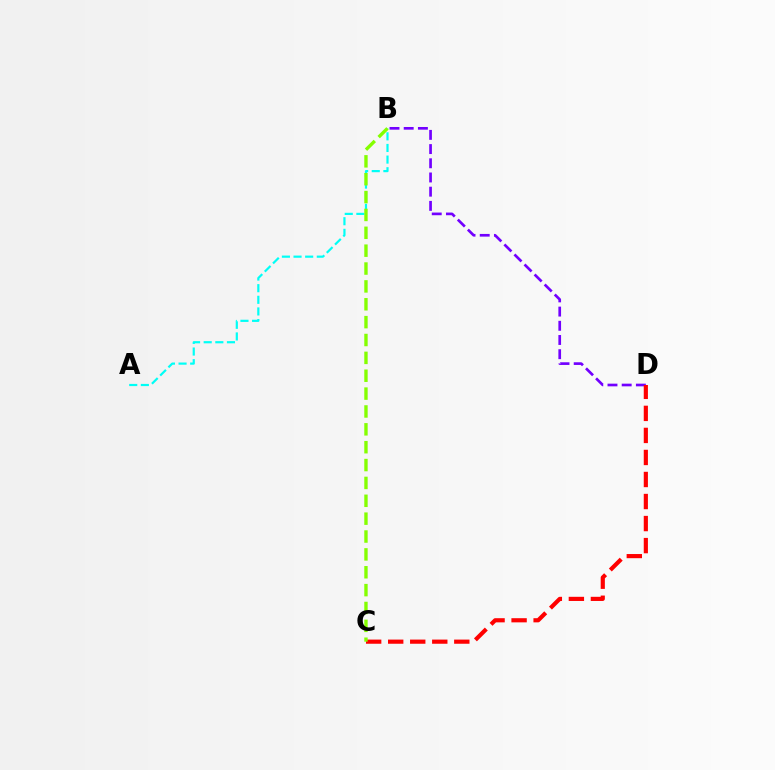{('B', 'D'): [{'color': '#7200ff', 'line_style': 'dashed', 'thickness': 1.93}], ('C', 'D'): [{'color': '#ff0000', 'line_style': 'dashed', 'thickness': 2.99}], ('A', 'B'): [{'color': '#00fff6', 'line_style': 'dashed', 'thickness': 1.58}], ('B', 'C'): [{'color': '#84ff00', 'line_style': 'dashed', 'thickness': 2.43}]}